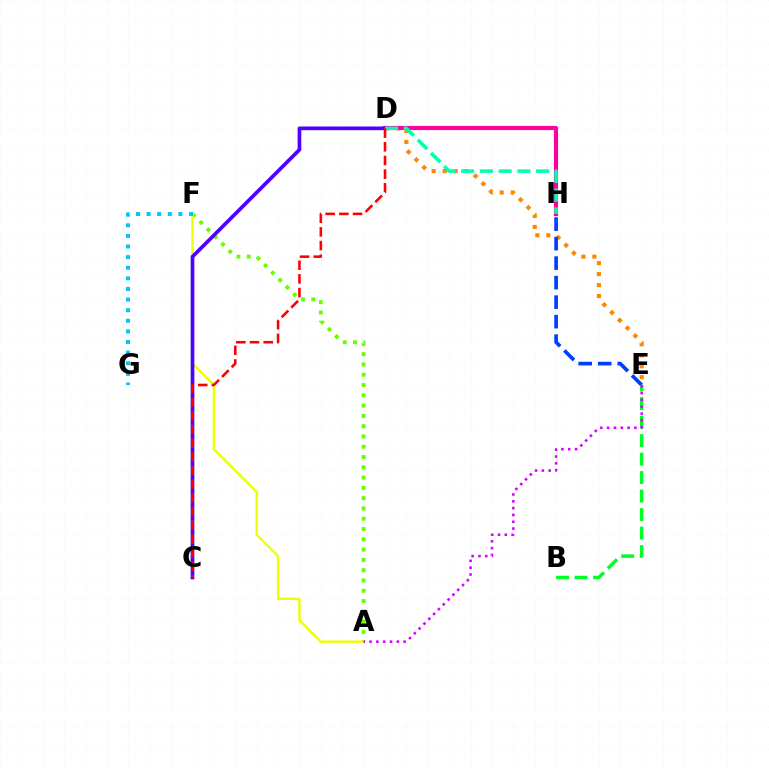{('D', 'E'): [{'color': '#ff8800', 'line_style': 'dotted', 'thickness': 2.98}], ('A', 'F'): [{'color': '#66ff00', 'line_style': 'dotted', 'thickness': 2.79}, {'color': '#eeff00', 'line_style': 'solid', 'thickness': 1.72}], ('D', 'H'): [{'color': '#ff00a0', 'line_style': 'solid', 'thickness': 2.99}, {'color': '#00ffaf', 'line_style': 'dashed', 'thickness': 2.55}], ('E', 'H'): [{'color': '#003fff', 'line_style': 'dashed', 'thickness': 2.65}], ('B', 'E'): [{'color': '#00ff27', 'line_style': 'dashed', 'thickness': 2.51}], ('C', 'D'): [{'color': '#4f00ff', 'line_style': 'solid', 'thickness': 2.66}, {'color': '#ff0000', 'line_style': 'dashed', 'thickness': 1.86}], ('A', 'E'): [{'color': '#d600ff', 'line_style': 'dotted', 'thickness': 1.85}], ('F', 'G'): [{'color': '#00c7ff', 'line_style': 'dotted', 'thickness': 2.88}]}